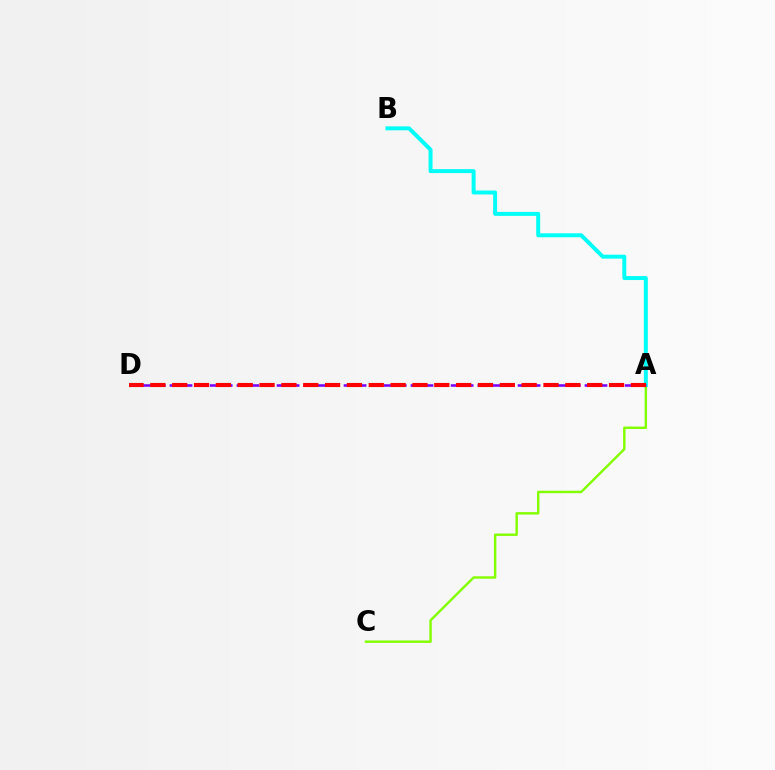{('A', 'C'): [{'color': '#84ff00', 'line_style': 'solid', 'thickness': 1.76}], ('A', 'B'): [{'color': '#00fff6', 'line_style': 'solid', 'thickness': 2.86}], ('A', 'D'): [{'color': '#7200ff', 'line_style': 'dashed', 'thickness': 1.82}, {'color': '#ff0000', 'line_style': 'dashed', 'thickness': 2.97}]}